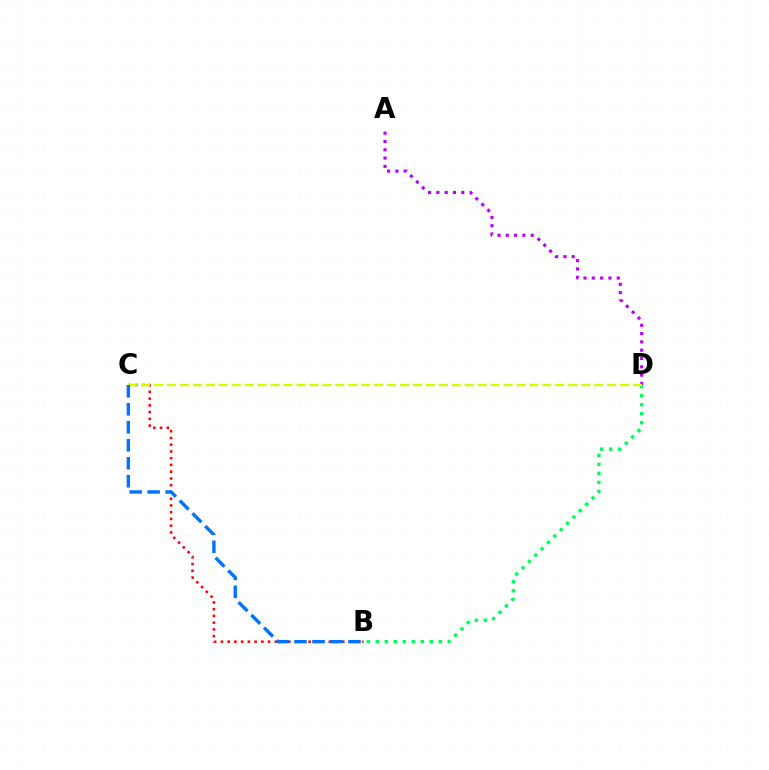{('B', 'C'): [{'color': '#ff0000', 'line_style': 'dotted', 'thickness': 1.83}, {'color': '#0074ff', 'line_style': 'dashed', 'thickness': 2.44}], ('A', 'D'): [{'color': '#b900ff', 'line_style': 'dotted', 'thickness': 2.26}], ('B', 'D'): [{'color': '#00ff5c', 'line_style': 'dotted', 'thickness': 2.44}], ('C', 'D'): [{'color': '#d1ff00', 'line_style': 'dashed', 'thickness': 1.76}]}